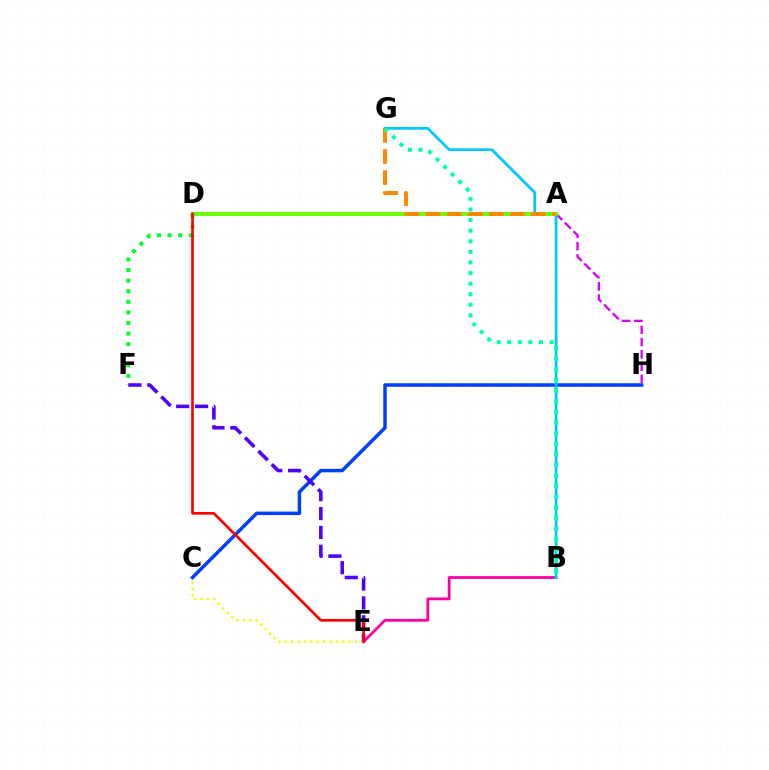{('B', 'E'): [{'color': '#ff00a0', 'line_style': 'solid', 'thickness': 2.0}], ('C', 'E'): [{'color': '#eeff00', 'line_style': 'dotted', 'thickness': 1.73}], ('D', 'F'): [{'color': '#00ff27', 'line_style': 'dotted', 'thickness': 2.88}], ('C', 'H'): [{'color': '#003fff', 'line_style': 'solid', 'thickness': 2.51}], ('A', 'H'): [{'color': '#d600ff', 'line_style': 'dashed', 'thickness': 1.67}], ('B', 'G'): [{'color': '#00c7ff', 'line_style': 'solid', 'thickness': 1.98}, {'color': '#00ffaf', 'line_style': 'dotted', 'thickness': 2.88}], ('E', 'F'): [{'color': '#4f00ff', 'line_style': 'dashed', 'thickness': 2.56}], ('A', 'D'): [{'color': '#66ff00', 'line_style': 'solid', 'thickness': 2.79}], ('D', 'E'): [{'color': '#ff0000', 'line_style': 'solid', 'thickness': 1.93}], ('A', 'G'): [{'color': '#ff8800', 'line_style': 'dashed', 'thickness': 2.87}]}